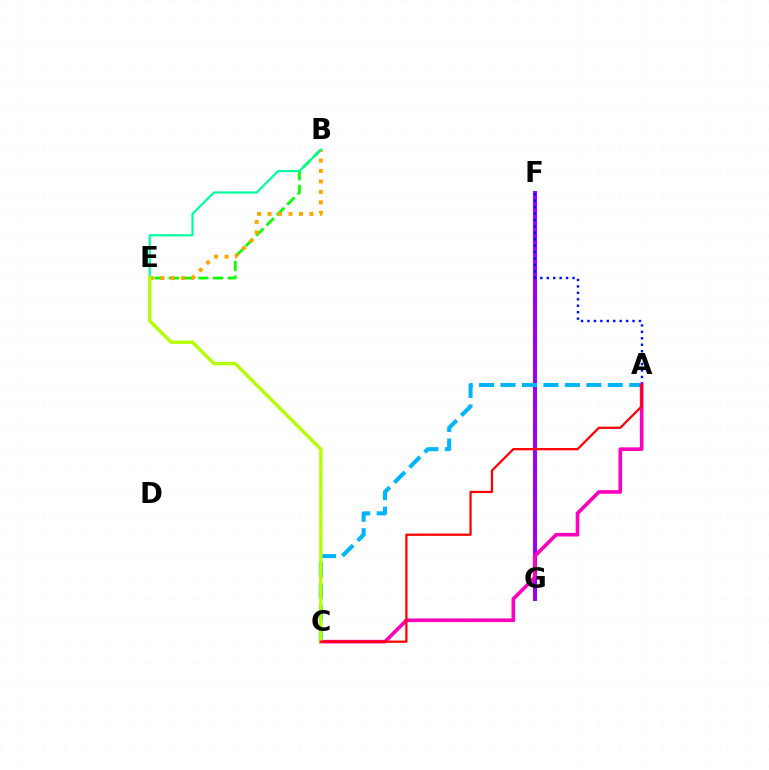{('F', 'G'): [{'color': '#9b00ff', 'line_style': 'solid', 'thickness': 2.87}], ('A', 'C'): [{'color': '#00b5ff', 'line_style': 'dashed', 'thickness': 2.91}, {'color': '#ff00bd', 'line_style': 'solid', 'thickness': 2.61}, {'color': '#ff0000', 'line_style': 'solid', 'thickness': 1.62}], ('B', 'E'): [{'color': '#08ff00', 'line_style': 'dashed', 'thickness': 1.99}, {'color': '#ffa500', 'line_style': 'dotted', 'thickness': 2.84}, {'color': '#00ff9d', 'line_style': 'solid', 'thickness': 1.59}], ('A', 'F'): [{'color': '#0010ff', 'line_style': 'dotted', 'thickness': 1.75}], ('C', 'E'): [{'color': '#b3ff00', 'line_style': 'solid', 'thickness': 2.43}]}